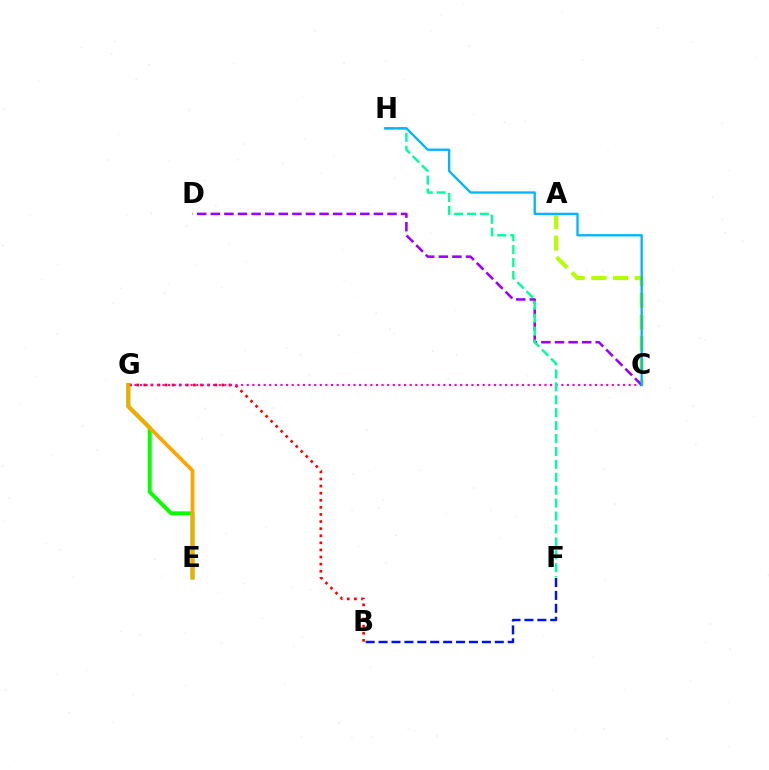{('A', 'C'): [{'color': '#b3ff00', 'line_style': 'dashed', 'thickness': 2.95}], ('E', 'G'): [{'color': '#08ff00', 'line_style': 'solid', 'thickness': 2.86}, {'color': '#ffa500', 'line_style': 'solid', 'thickness': 2.71}], ('B', 'G'): [{'color': '#ff0000', 'line_style': 'dotted', 'thickness': 1.93}], ('C', 'G'): [{'color': '#ff00bd', 'line_style': 'dotted', 'thickness': 1.53}], ('B', 'F'): [{'color': '#0010ff', 'line_style': 'dashed', 'thickness': 1.75}], ('C', 'D'): [{'color': '#9b00ff', 'line_style': 'dashed', 'thickness': 1.85}], ('F', 'H'): [{'color': '#00ff9d', 'line_style': 'dashed', 'thickness': 1.75}], ('C', 'H'): [{'color': '#00b5ff', 'line_style': 'solid', 'thickness': 1.67}]}